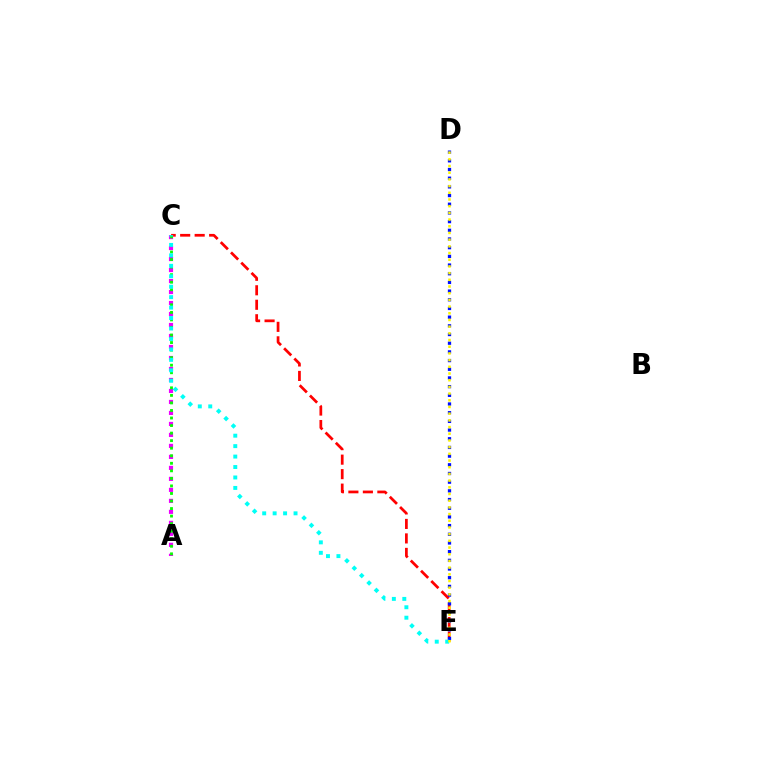{('C', 'E'): [{'color': '#ff0000', 'line_style': 'dashed', 'thickness': 1.97}, {'color': '#00fff6', 'line_style': 'dotted', 'thickness': 2.84}], ('A', 'C'): [{'color': '#ee00ff', 'line_style': 'dotted', 'thickness': 2.99}, {'color': '#08ff00', 'line_style': 'dotted', 'thickness': 2.05}], ('D', 'E'): [{'color': '#0010ff', 'line_style': 'dotted', 'thickness': 2.36}, {'color': '#fcf500', 'line_style': 'dotted', 'thickness': 1.82}]}